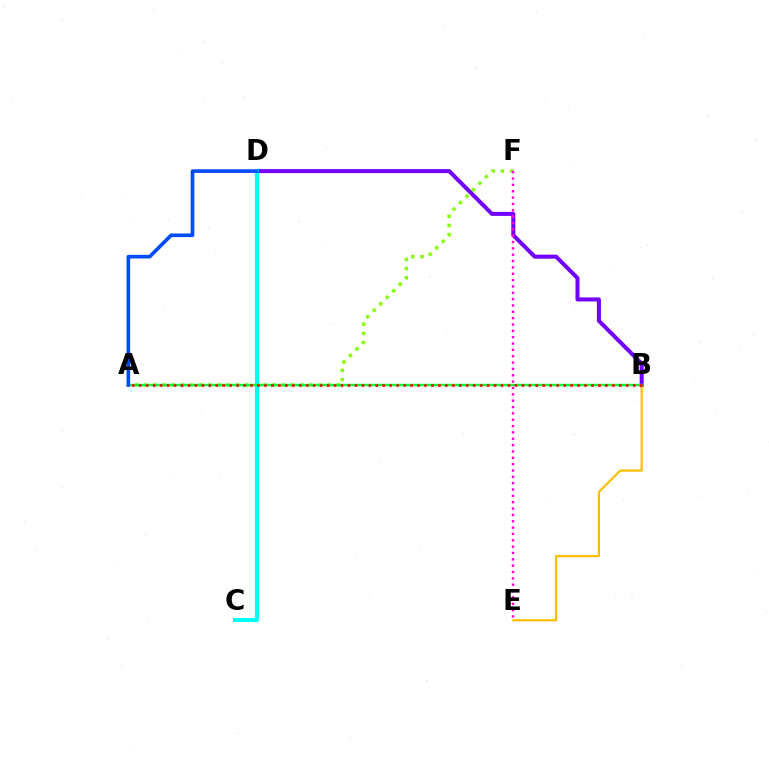{('A', 'F'): [{'color': '#84ff00', 'line_style': 'dotted', 'thickness': 2.49}], ('B', 'D'): [{'color': '#7200ff', 'line_style': 'solid', 'thickness': 2.9}], ('C', 'D'): [{'color': '#00fff6', 'line_style': 'solid', 'thickness': 2.96}], ('B', 'E'): [{'color': '#ffbd00', 'line_style': 'solid', 'thickness': 1.59}], ('A', 'B'): [{'color': '#00ff39', 'line_style': 'solid', 'thickness': 1.73}, {'color': '#ff0000', 'line_style': 'dotted', 'thickness': 1.89}], ('E', 'F'): [{'color': '#ff00cf', 'line_style': 'dotted', 'thickness': 1.72}], ('A', 'D'): [{'color': '#004bff', 'line_style': 'solid', 'thickness': 2.62}]}